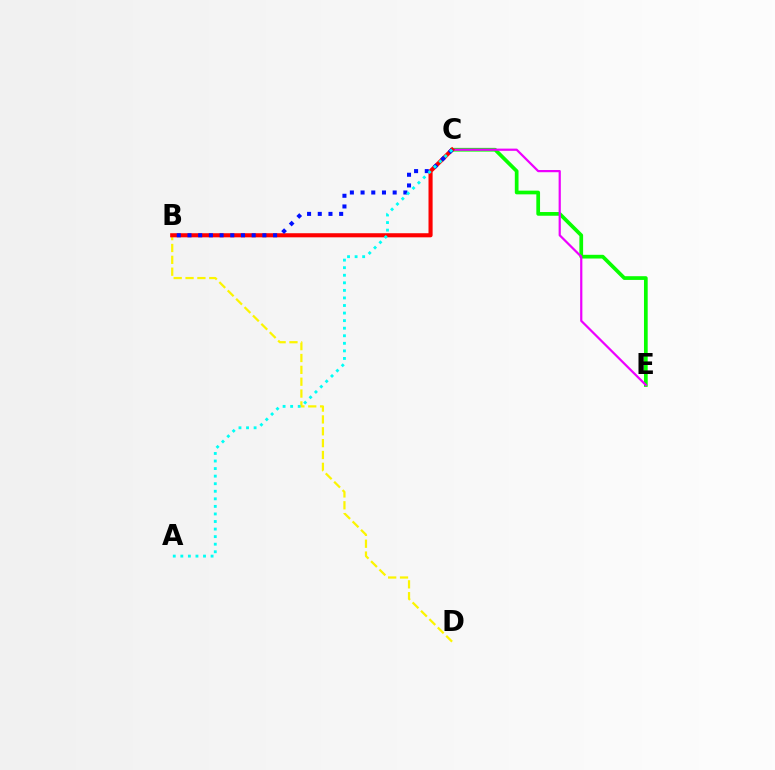{('B', 'D'): [{'color': '#fcf500', 'line_style': 'dashed', 'thickness': 1.61}], ('C', 'E'): [{'color': '#08ff00', 'line_style': 'solid', 'thickness': 2.67}, {'color': '#ee00ff', 'line_style': 'solid', 'thickness': 1.59}], ('B', 'C'): [{'color': '#ff0000', 'line_style': 'solid', 'thickness': 2.95}, {'color': '#0010ff', 'line_style': 'dotted', 'thickness': 2.91}], ('A', 'C'): [{'color': '#00fff6', 'line_style': 'dotted', 'thickness': 2.05}]}